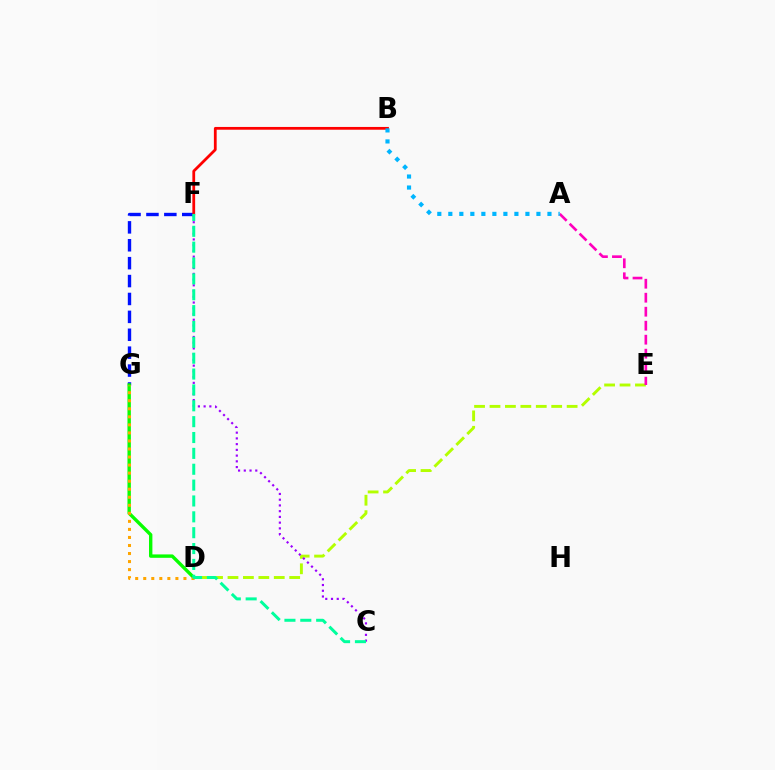{('D', 'E'): [{'color': '#b3ff00', 'line_style': 'dashed', 'thickness': 2.1}], ('F', 'G'): [{'color': '#0010ff', 'line_style': 'dashed', 'thickness': 2.43}], ('D', 'G'): [{'color': '#08ff00', 'line_style': 'solid', 'thickness': 2.44}, {'color': '#ffa500', 'line_style': 'dotted', 'thickness': 2.18}], ('B', 'F'): [{'color': '#ff0000', 'line_style': 'solid', 'thickness': 2.0}], ('C', 'F'): [{'color': '#9b00ff', 'line_style': 'dotted', 'thickness': 1.56}, {'color': '#00ff9d', 'line_style': 'dashed', 'thickness': 2.15}], ('A', 'E'): [{'color': '#ff00bd', 'line_style': 'dashed', 'thickness': 1.9}], ('A', 'B'): [{'color': '#00b5ff', 'line_style': 'dotted', 'thickness': 2.99}]}